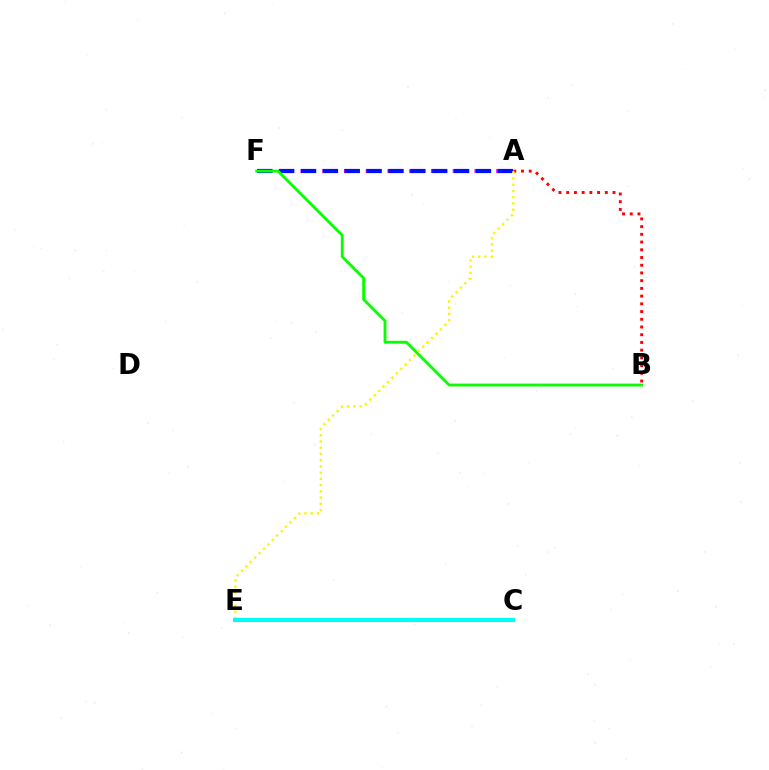{('A', 'F'): [{'color': '#ee00ff', 'line_style': 'dashed', 'thickness': 2.95}, {'color': '#0010ff', 'line_style': 'dashed', 'thickness': 2.97}], ('B', 'F'): [{'color': '#08ff00', 'line_style': 'solid', 'thickness': 2.04}], ('A', 'B'): [{'color': '#ff0000', 'line_style': 'dotted', 'thickness': 2.1}], ('A', 'E'): [{'color': '#fcf500', 'line_style': 'dotted', 'thickness': 1.69}], ('C', 'E'): [{'color': '#00fff6', 'line_style': 'solid', 'thickness': 2.95}]}